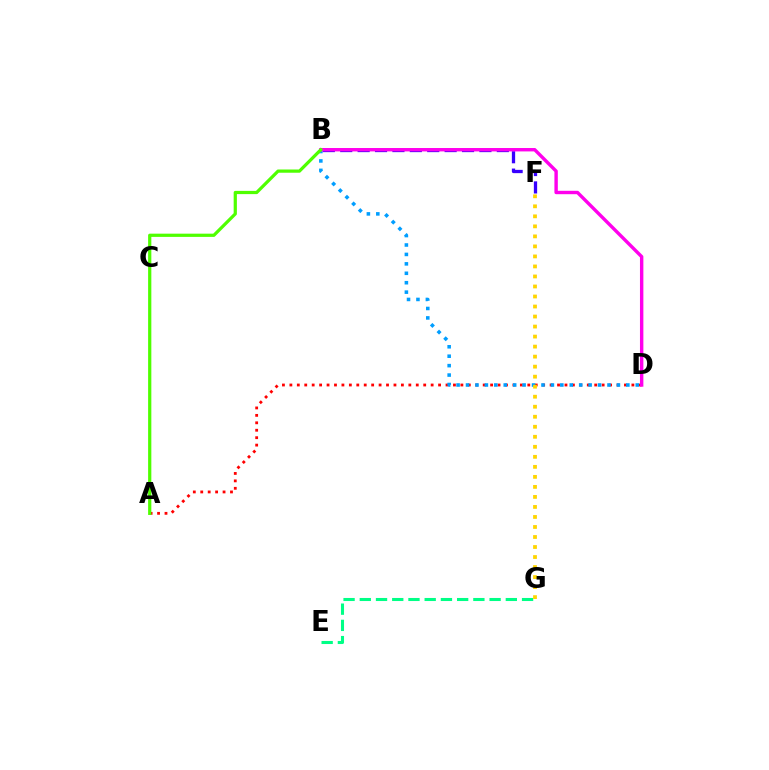{('B', 'F'): [{'color': '#3700ff', 'line_style': 'dashed', 'thickness': 2.36}], ('E', 'G'): [{'color': '#00ff86', 'line_style': 'dashed', 'thickness': 2.2}], ('A', 'D'): [{'color': '#ff0000', 'line_style': 'dotted', 'thickness': 2.02}], ('B', 'D'): [{'color': '#009eff', 'line_style': 'dotted', 'thickness': 2.56}, {'color': '#ff00ed', 'line_style': 'solid', 'thickness': 2.45}], ('A', 'B'): [{'color': '#4fff00', 'line_style': 'solid', 'thickness': 2.32}], ('F', 'G'): [{'color': '#ffd500', 'line_style': 'dotted', 'thickness': 2.72}]}